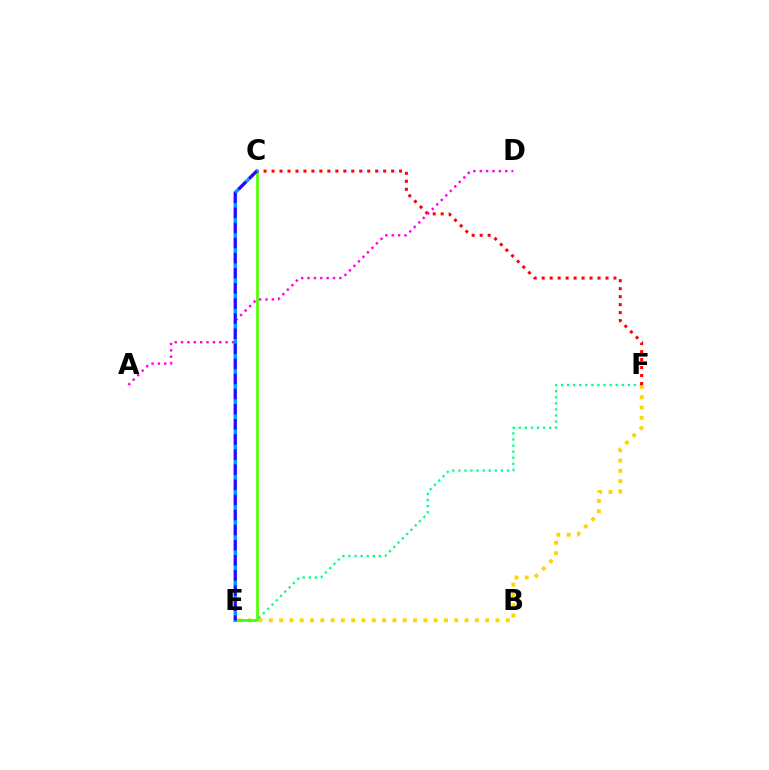{('E', 'F'): [{'color': '#ffd500', 'line_style': 'dotted', 'thickness': 2.8}, {'color': '#00ff86', 'line_style': 'dotted', 'thickness': 1.65}], ('C', 'E'): [{'color': '#4fff00', 'line_style': 'solid', 'thickness': 1.93}, {'color': '#009eff', 'line_style': 'solid', 'thickness': 2.54}, {'color': '#3700ff', 'line_style': 'dashed', 'thickness': 2.05}], ('C', 'F'): [{'color': '#ff0000', 'line_style': 'dotted', 'thickness': 2.17}], ('A', 'D'): [{'color': '#ff00ed', 'line_style': 'dotted', 'thickness': 1.73}]}